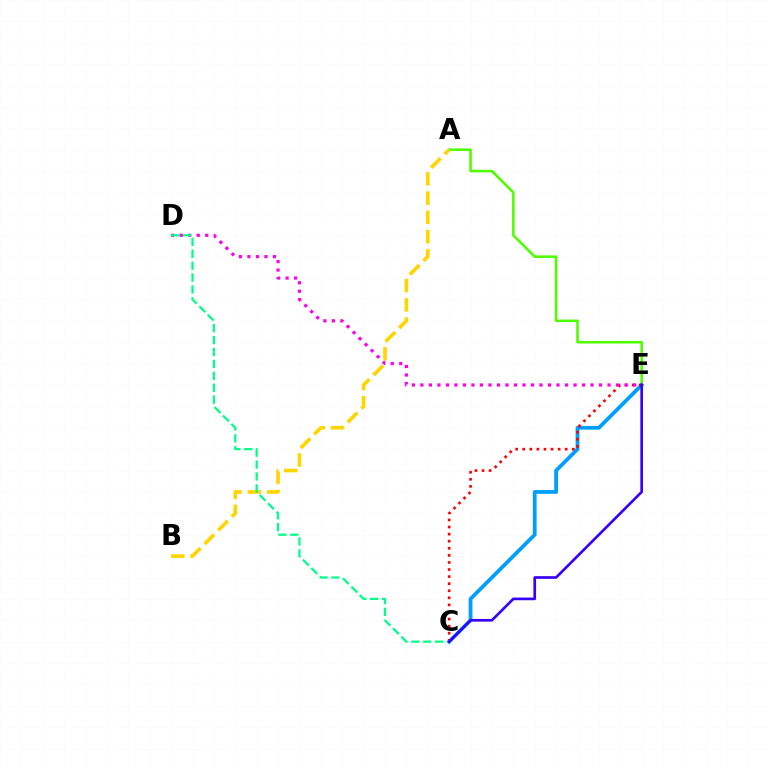{('A', 'E'): [{'color': '#4fff00', 'line_style': 'solid', 'thickness': 1.86}], ('A', 'B'): [{'color': '#ffd500', 'line_style': 'dashed', 'thickness': 2.62}], ('C', 'E'): [{'color': '#009eff', 'line_style': 'solid', 'thickness': 2.72}, {'color': '#ff0000', 'line_style': 'dotted', 'thickness': 1.92}, {'color': '#3700ff', 'line_style': 'solid', 'thickness': 1.92}], ('D', 'E'): [{'color': '#ff00ed', 'line_style': 'dotted', 'thickness': 2.31}], ('C', 'D'): [{'color': '#00ff86', 'line_style': 'dashed', 'thickness': 1.62}]}